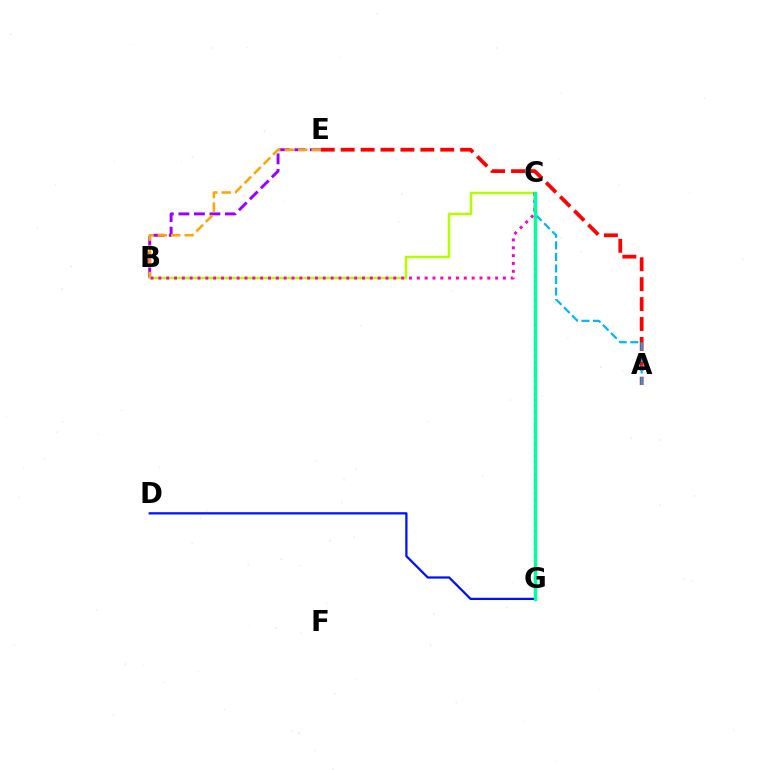{('C', 'G'): [{'color': '#08ff00', 'line_style': 'dotted', 'thickness': 1.69}, {'color': '#00ff9d', 'line_style': 'solid', 'thickness': 2.44}], ('D', 'G'): [{'color': '#0010ff', 'line_style': 'solid', 'thickness': 1.62}], ('A', 'E'): [{'color': '#ff0000', 'line_style': 'dashed', 'thickness': 2.7}], ('B', 'E'): [{'color': '#9b00ff', 'line_style': 'dashed', 'thickness': 2.11}, {'color': '#ffa500', 'line_style': 'dashed', 'thickness': 1.83}], ('B', 'C'): [{'color': '#b3ff00', 'line_style': 'solid', 'thickness': 1.79}, {'color': '#ff00bd', 'line_style': 'dotted', 'thickness': 2.13}], ('A', 'C'): [{'color': '#00b5ff', 'line_style': 'dashed', 'thickness': 1.57}]}